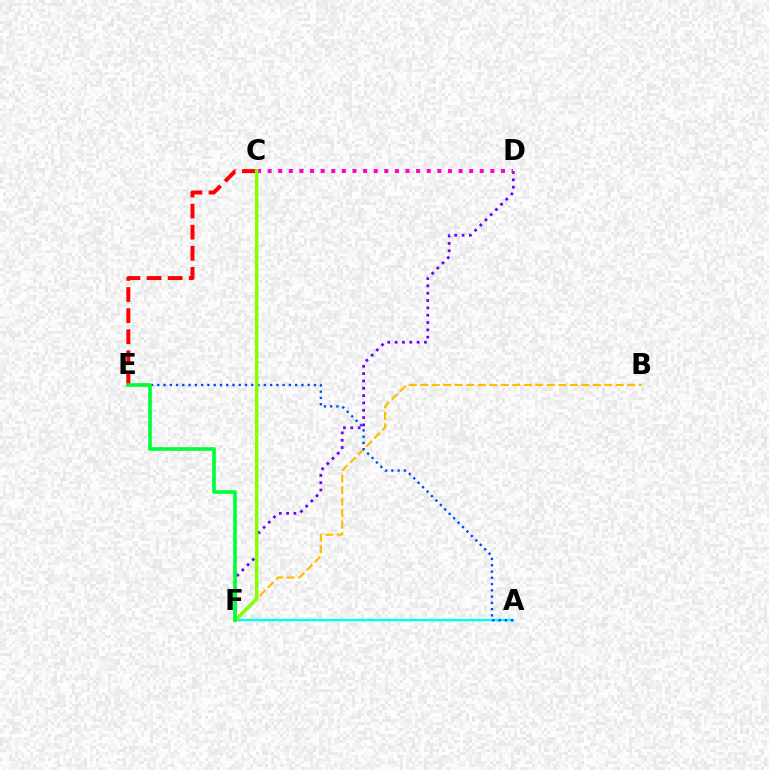{('A', 'F'): [{'color': '#00fff6', 'line_style': 'solid', 'thickness': 1.76}], ('D', 'F'): [{'color': '#7200ff', 'line_style': 'dotted', 'thickness': 1.99}], ('B', 'F'): [{'color': '#ffbd00', 'line_style': 'dashed', 'thickness': 1.56}], ('C', 'E'): [{'color': '#ff0000', 'line_style': 'dashed', 'thickness': 2.86}], ('A', 'E'): [{'color': '#004bff', 'line_style': 'dotted', 'thickness': 1.7}], ('C', 'D'): [{'color': '#ff00cf', 'line_style': 'dotted', 'thickness': 2.88}], ('C', 'F'): [{'color': '#84ff00', 'line_style': 'solid', 'thickness': 2.47}], ('E', 'F'): [{'color': '#00ff39', 'line_style': 'solid', 'thickness': 2.62}]}